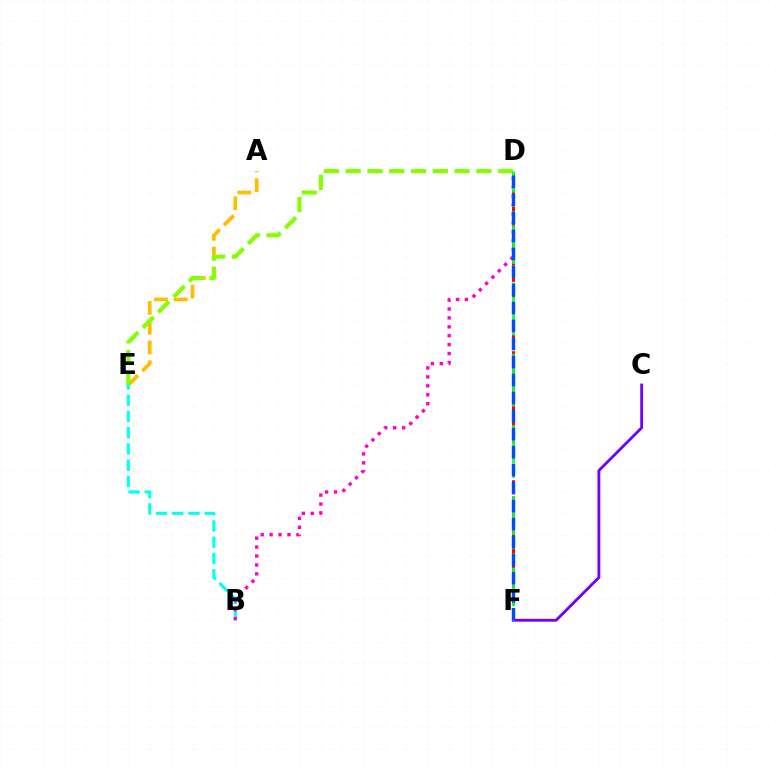{('C', 'F'): [{'color': '#7200ff', 'line_style': 'solid', 'thickness': 2.04}], ('D', 'F'): [{'color': '#ff0000', 'line_style': 'dashed', 'thickness': 2.19}, {'color': '#00ff39', 'line_style': 'dashed', 'thickness': 1.94}, {'color': '#004bff', 'line_style': 'dashed', 'thickness': 2.45}], ('A', 'E'): [{'color': '#ffbd00', 'line_style': 'dashed', 'thickness': 2.68}], ('D', 'E'): [{'color': '#84ff00', 'line_style': 'dashed', 'thickness': 2.96}], ('B', 'E'): [{'color': '#00fff6', 'line_style': 'dashed', 'thickness': 2.21}], ('B', 'D'): [{'color': '#ff00cf', 'line_style': 'dotted', 'thickness': 2.43}]}